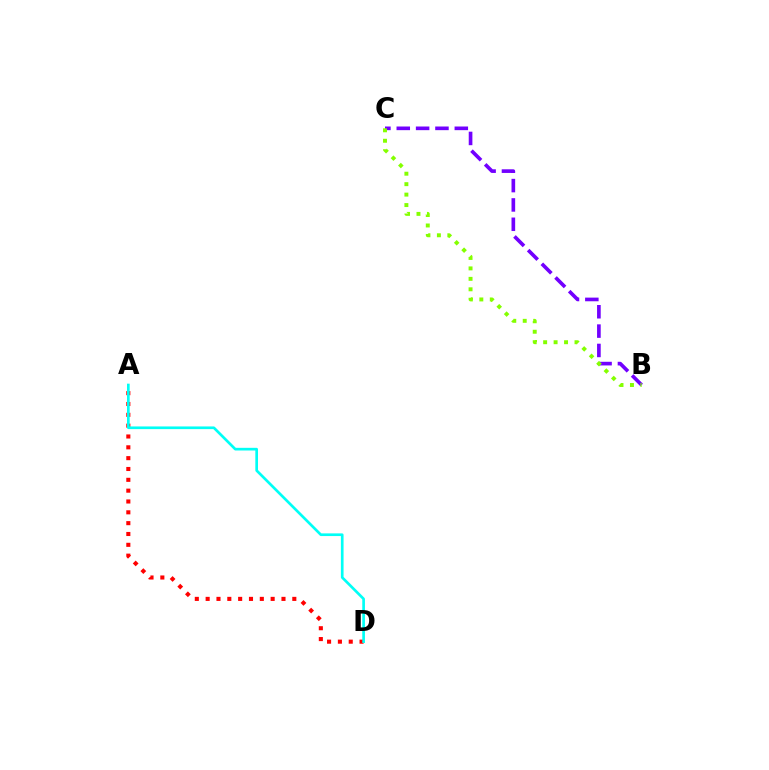{('A', 'D'): [{'color': '#ff0000', 'line_style': 'dotted', 'thickness': 2.94}, {'color': '#00fff6', 'line_style': 'solid', 'thickness': 1.93}], ('B', 'C'): [{'color': '#7200ff', 'line_style': 'dashed', 'thickness': 2.63}, {'color': '#84ff00', 'line_style': 'dotted', 'thickness': 2.84}]}